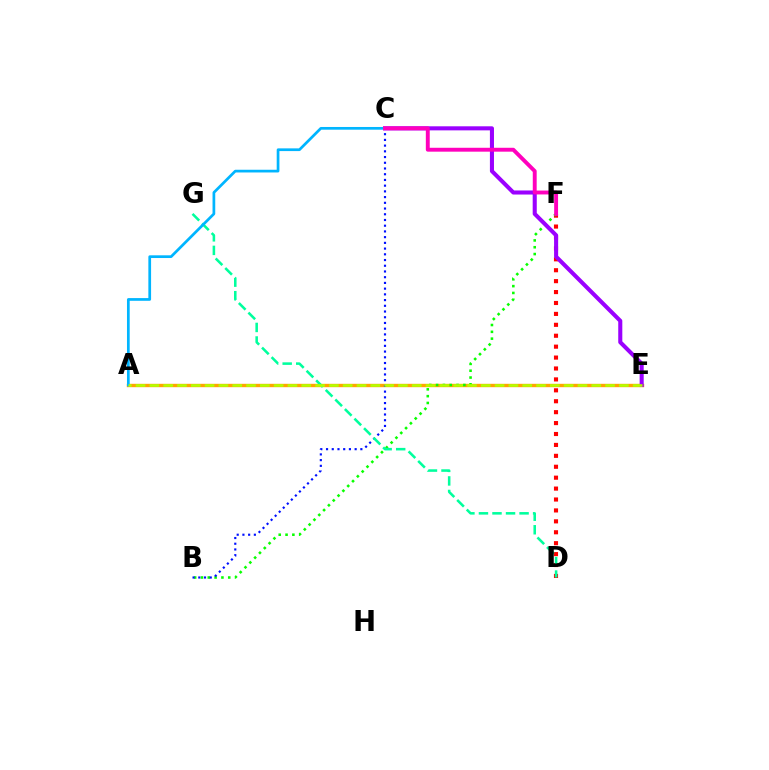{('A', 'E'): [{'color': '#ffa500', 'line_style': 'solid', 'thickness': 2.44}, {'color': '#b3ff00', 'line_style': 'dashed', 'thickness': 1.88}], ('D', 'F'): [{'color': '#ff0000', 'line_style': 'dotted', 'thickness': 2.97}], ('B', 'F'): [{'color': '#08ff00', 'line_style': 'dotted', 'thickness': 1.85}], ('B', 'C'): [{'color': '#0010ff', 'line_style': 'dotted', 'thickness': 1.55}], ('C', 'E'): [{'color': '#9b00ff', 'line_style': 'solid', 'thickness': 2.93}], ('D', 'G'): [{'color': '#00ff9d', 'line_style': 'dashed', 'thickness': 1.84}], ('A', 'C'): [{'color': '#00b5ff', 'line_style': 'solid', 'thickness': 1.96}], ('C', 'F'): [{'color': '#ff00bd', 'line_style': 'solid', 'thickness': 2.81}]}